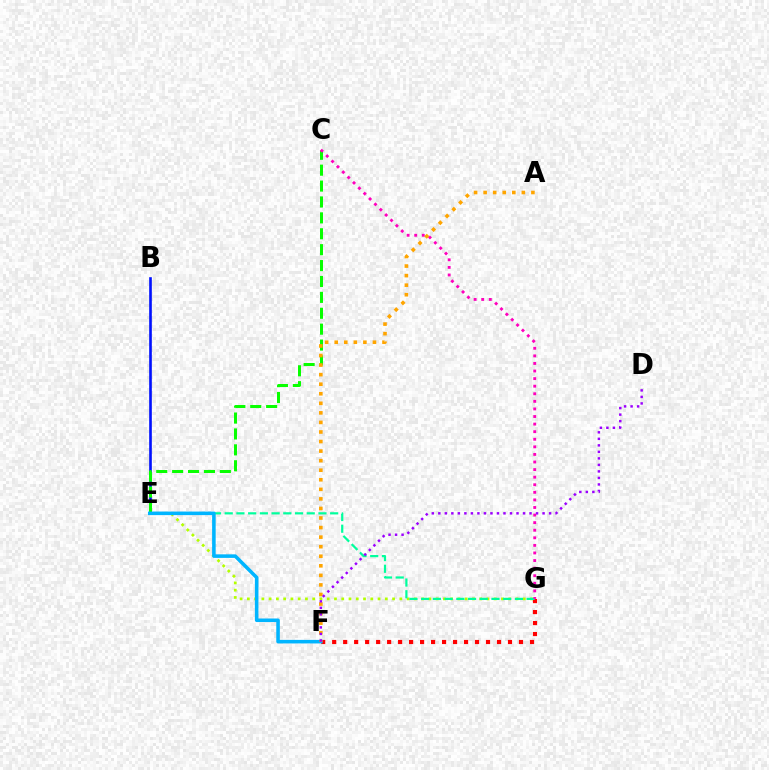{('B', 'E'): [{'color': '#0010ff', 'line_style': 'solid', 'thickness': 1.89}], ('F', 'G'): [{'color': '#ff0000', 'line_style': 'dotted', 'thickness': 2.99}], ('E', 'G'): [{'color': '#b3ff00', 'line_style': 'dotted', 'thickness': 1.97}, {'color': '#00ff9d', 'line_style': 'dashed', 'thickness': 1.59}], ('C', 'E'): [{'color': '#08ff00', 'line_style': 'dashed', 'thickness': 2.16}], ('E', 'F'): [{'color': '#00b5ff', 'line_style': 'solid', 'thickness': 2.56}], ('C', 'G'): [{'color': '#ff00bd', 'line_style': 'dotted', 'thickness': 2.06}], ('A', 'F'): [{'color': '#ffa500', 'line_style': 'dotted', 'thickness': 2.6}], ('D', 'F'): [{'color': '#9b00ff', 'line_style': 'dotted', 'thickness': 1.77}]}